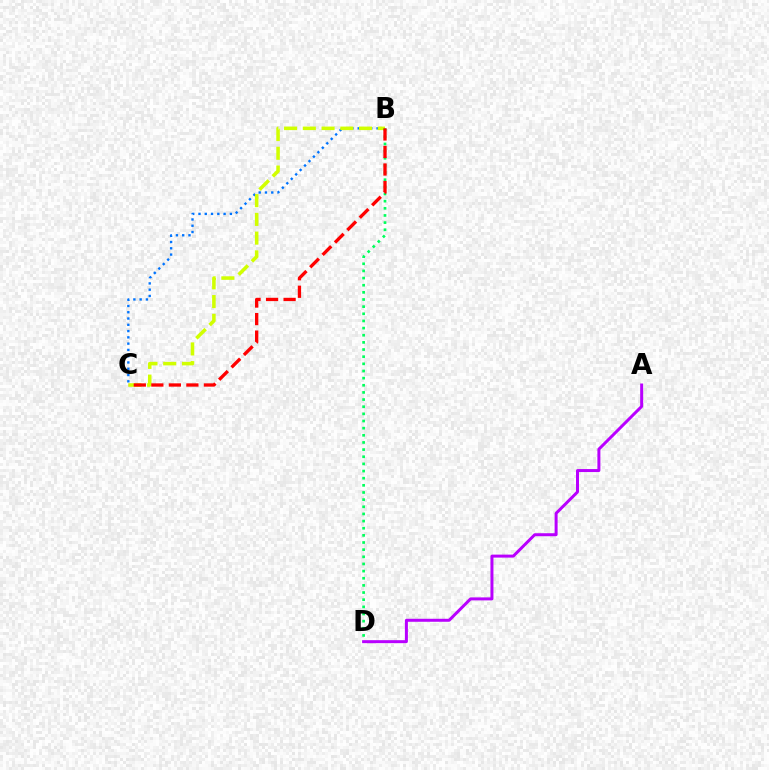{('B', 'C'): [{'color': '#0074ff', 'line_style': 'dotted', 'thickness': 1.71}, {'color': '#d1ff00', 'line_style': 'dashed', 'thickness': 2.55}, {'color': '#ff0000', 'line_style': 'dashed', 'thickness': 2.38}], ('B', 'D'): [{'color': '#00ff5c', 'line_style': 'dotted', 'thickness': 1.94}], ('A', 'D'): [{'color': '#b900ff', 'line_style': 'solid', 'thickness': 2.15}]}